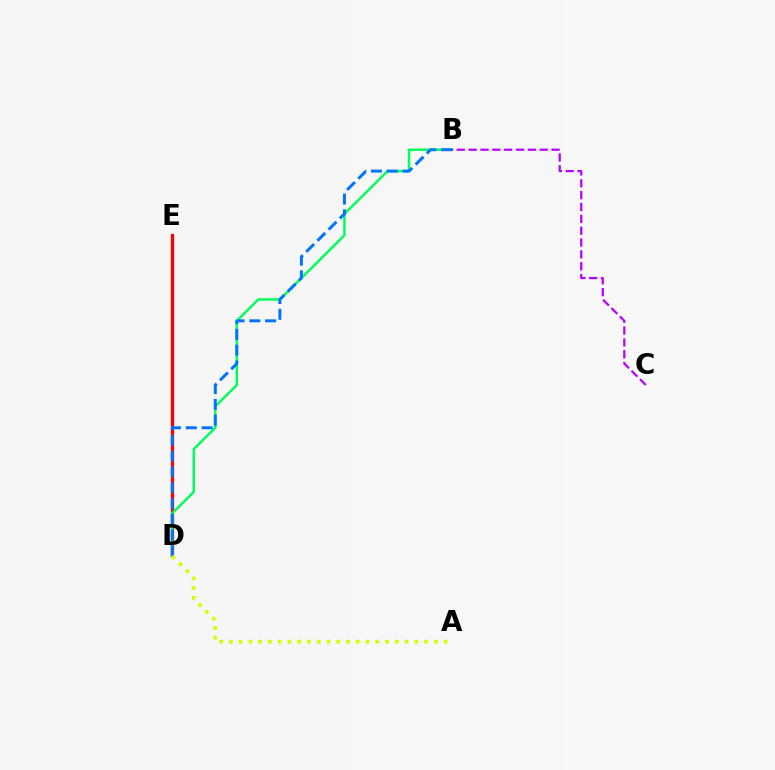{('D', 'E'): [{'color': '#ff0000', 'line_style': 'solid', 'thickness': 2.35}], ('B', 'D'): [{'color': '#00ff5c', 'line_style': 'solid', 'thickness': 1.78}, {'color': '#0074ff', 'line_style': 'dashed', 'thickness': 2.15}], ('A', 'D'): [{'color': '#d1ff00', 'line_style': 'dotted', 'thickness': 2.65}], ('B', 'C'): [{'color': '#b900ff', 'line_style': 'dashed', 'thickness': 1.61}]}